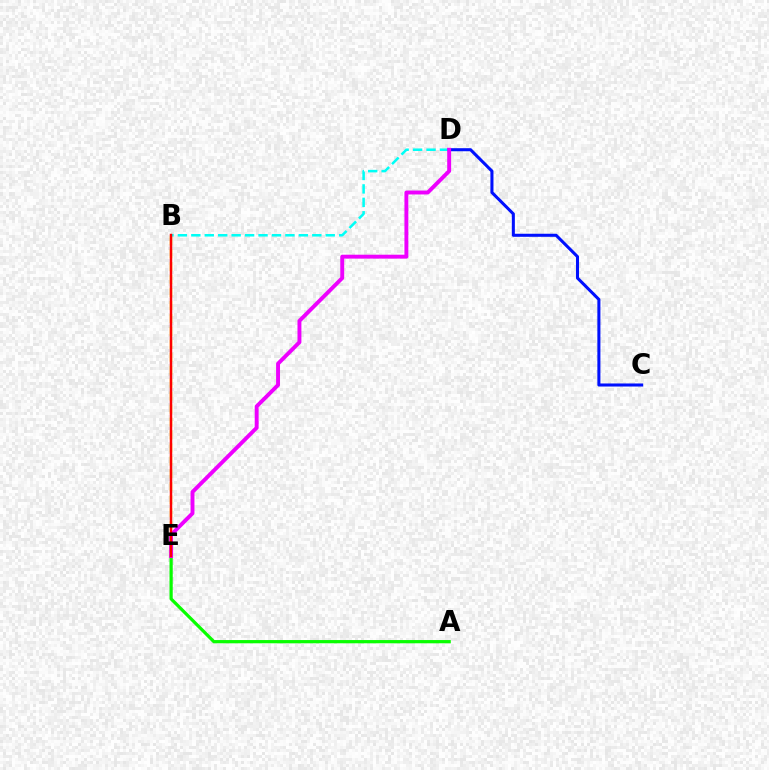{('B', 'E'): [{'color': '#fcf500', 'line_style': 'dashed', 'thickness': 1.76}, {'color': '#ff0000', 'line_style': 'solid', 'thickness': 1.77}], ('B', 'D'): [{'color': '#00fff6', 'line_style': 'dashed', 'thickness': 1.83}], ('A', 'E'): [{'color': '#08ff00', 'line_style': 'solid', 'thickness': 2.32}], ('C', 'D'): [{'color': '#0010ff', 'line_style': 'solid', 'thickness': 2.2}], ('D', 'E'): [{'color': '#ee00ff', 'line_style': 'solid', 'thickness': 2.82}]}